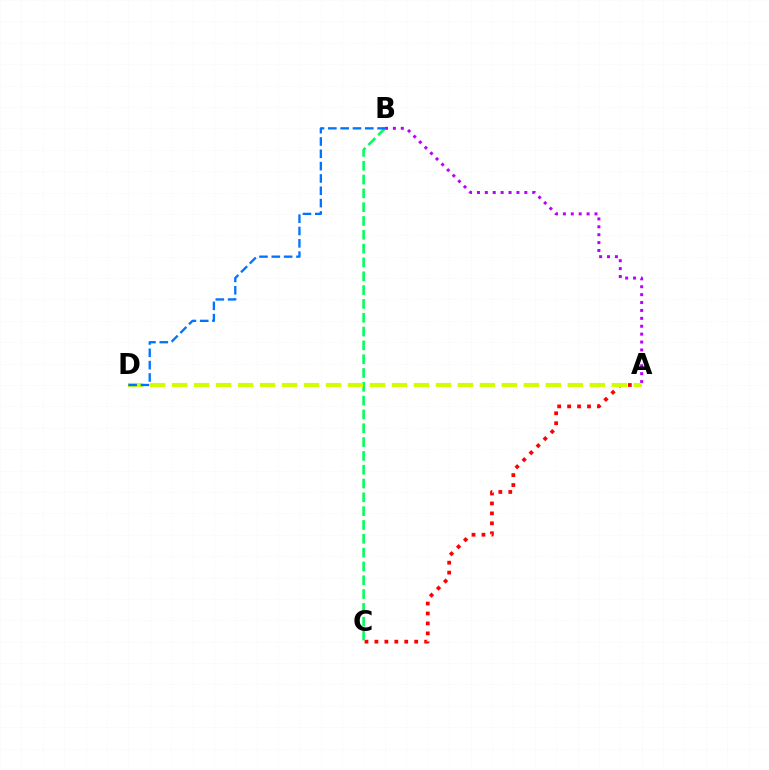{('A', 'C'): [{'color': '#ff0000', 'line_style': 'dotted', 'thickness': 2.7}], ('A', 'B'): [{'color': '#b900ff', 'line_style': 'dotted', 'thickness': 2.15}], ('B', 'C'): [{'color': '#00ff5c', 'line_style': 'dashed', 'thickness': 1.88}], ('A', 'D'): [{'color': '#d1ff00', 'line_style': 'dashed', 'thickness': 2.99}], ('B', 'D'): [{'color': '#0074ff', 'line_style': 'dashed', 'thickness': 1.67}]}